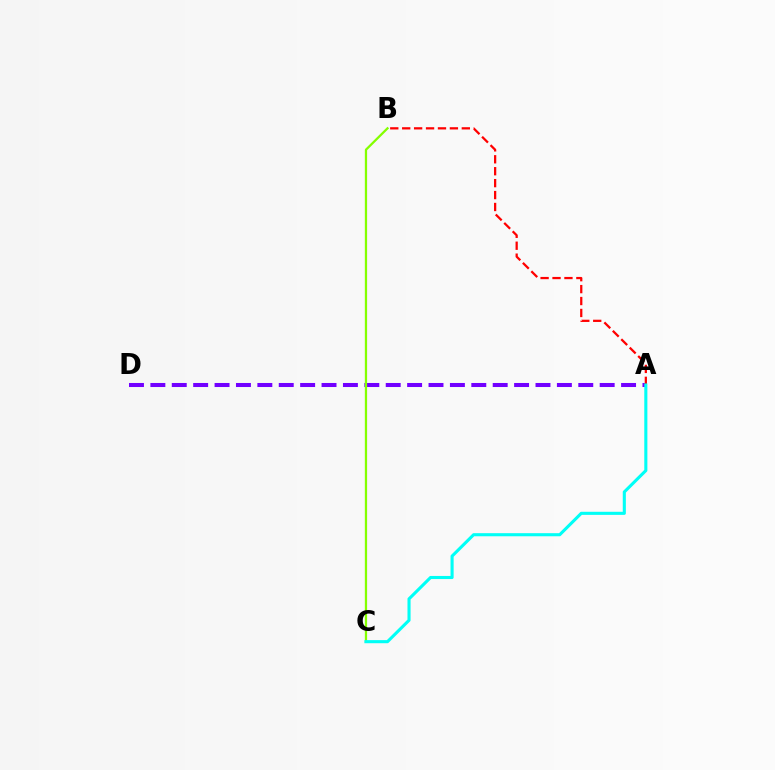{('A', 'D'): [{'color': '#7200ff', 'line_style': 'dashed', 'thickness': 2.91}], ('A', 'B'): [{'color': '#ff0000', 'line_style': 'dashed', 'thickness': 1.62}], ('B', 'C'): [{'color': '#84ff00', 'line_style': 'solid', 'thickness': 1.63}], ('A', 'C'): [{'color': '#00fff6', 'line_style': 'solid', 'thickness': 2.23}]}